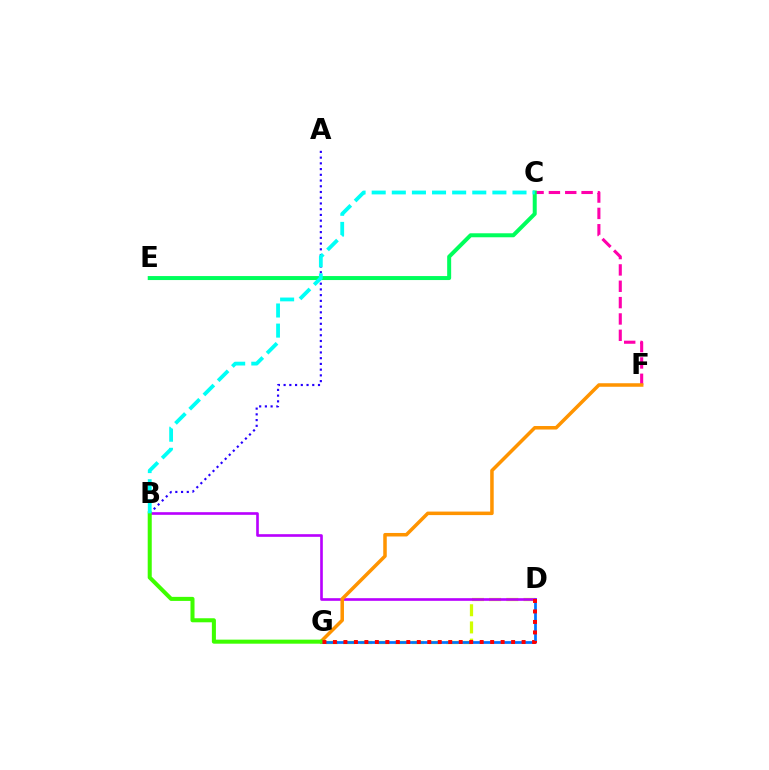{('D', 'G'): [{'color': '#d1ff00', 'line_style': 'dashed', 'thickness': 2.33}, {'color': '#0074ff', 'line_style': 'solid', 'thickness': 1.98}, {'color': '#ff0000', 'line_style': 'dotted', 'thickness': 2.85}], ('C', 'F'): [{'color': '#ff00ac', 'line_style': 'dashed', 'thickness': 2.22}], ('B', 'D'): [{'color': '#b900ff', 'line_style': 'solid', 'thickness': 1.9}], ('C', 'E'): [{'color': '#00ff5c', 'line_style': 'solid', 'thickness': 2.87}], ('A', 'B'): [{'color': '#2500ff', 'line_style': 'dotted', 'thickness': 1.56}], ('F', 'G'): [{'color': '#ff9400', 'line_style': 'solid', 'thickness': 2.53}], ('B', 'G'): [{'color': '#3dff00', 'line_style': 'solid', 'thickness': 2.91}], ('B', 'C'): [{'color': '#00fff6', 'line_style': 'dashed', 'thickness': 2.73}]}